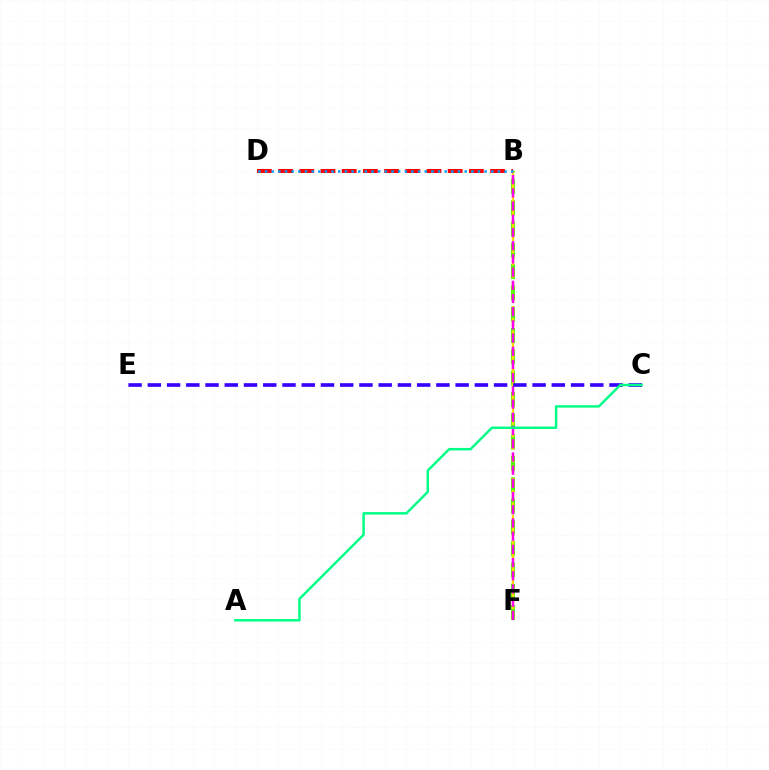{('B', 'F'): [{'color': '#4fff00', 'line_style': 'dashed', 'thickness': 2.9}, {'color': '#ffd500', 'line_style': 'dashed', 'thickness': 1.67}, {'color': '#ff00ed', 'line_style': 'dashed', 'thickness': 1.79}], ('C', 'E'): [{'color': '#3700ff', 'line_style': 'dashed', 'thickness': 2.61}], ('B', 'D'): [{'color': '#ff0000', 'line_style': 'dashed', 'thickness': 2.88}, {'color': '#009eff', 'line_style': 'dotted', 'thickness': 1.81}], ('A', 'C'): [{'color': '#00ff86', 'line_style': 'solid', 'thickness': 1.77}]}